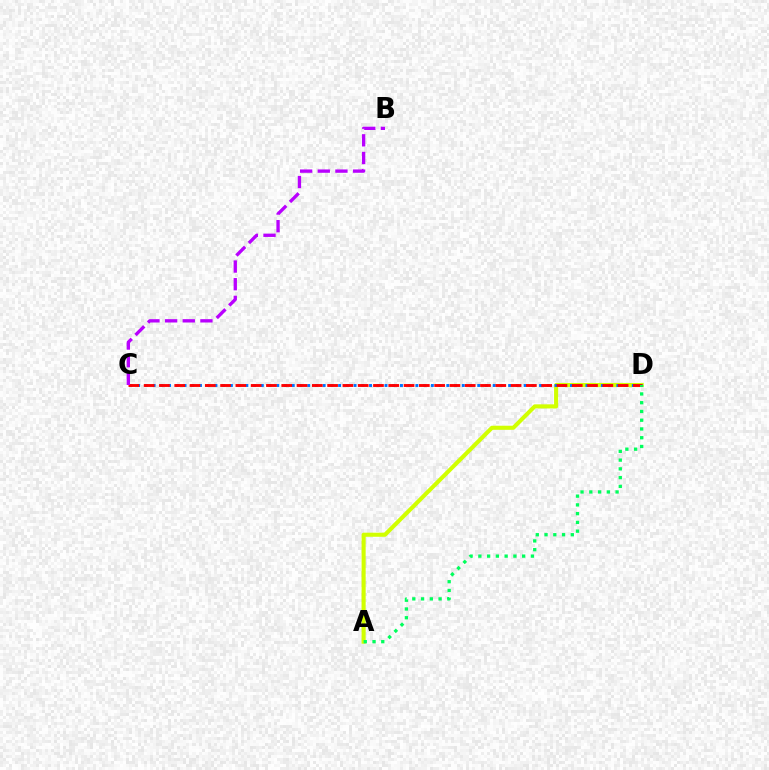{('A', 'D'): [{'color': '#d1ff00', 'line_style': 'solid', 'thickness': 2.95}, {'color': '#00ff5c', 'line_style': 'dotted', 'thickness': 2.38}], ('C', 'D'): [{'color': '#0074ff', 'line_style': 'dotted', 'thickness': 2.1}, {'color': '#ff0000', 'line_style': 'dashed', 'thickness': 2.08}], ('B', 'C'): [{'color': '#b900ff', 'line_style': 'dashed', 'thickness': 2.4}]}